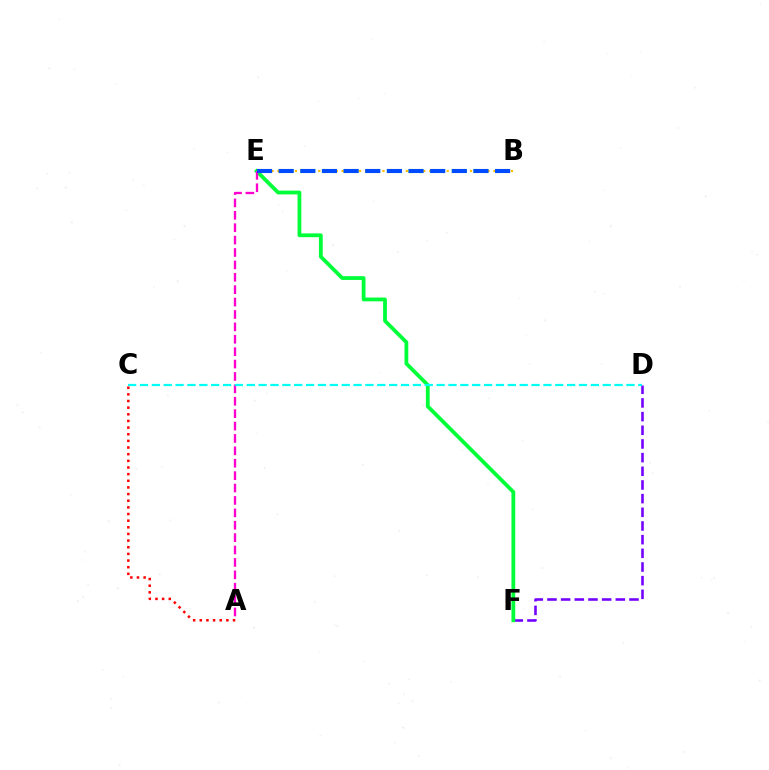{('B', 'E'): [{'color': '#84ff00', 'line_style': 'dotted', 'thickness': 2.94}, {'color': '#ffbd00', 'line_style': 'dotted', 'thickness': 1.59}, {'color': '#004bff', 'line_style': 'dashed', 'thickness': 2.94}], ('D', 'F'): [{'color': '#7200ff', 'line_style': 'dashed', 'thickness': 1.86}], ('A', 'C'): [{'color': '#ff0000', 'line_style': 'dotted', 'thickness': 1.81}], ('E', 'F'): [{'color': '#00ff39', 'line_style': 'solid', 'thickness': 2.72}], ('A', 'E'): [{'color': '#ff00cf', 'line_style': 'dashed', 'thickness': 1.68}], ('C', 'D'): [{'color': '#00fff6', 'line_style': 'dashed', 'thickness': 1.61}]}